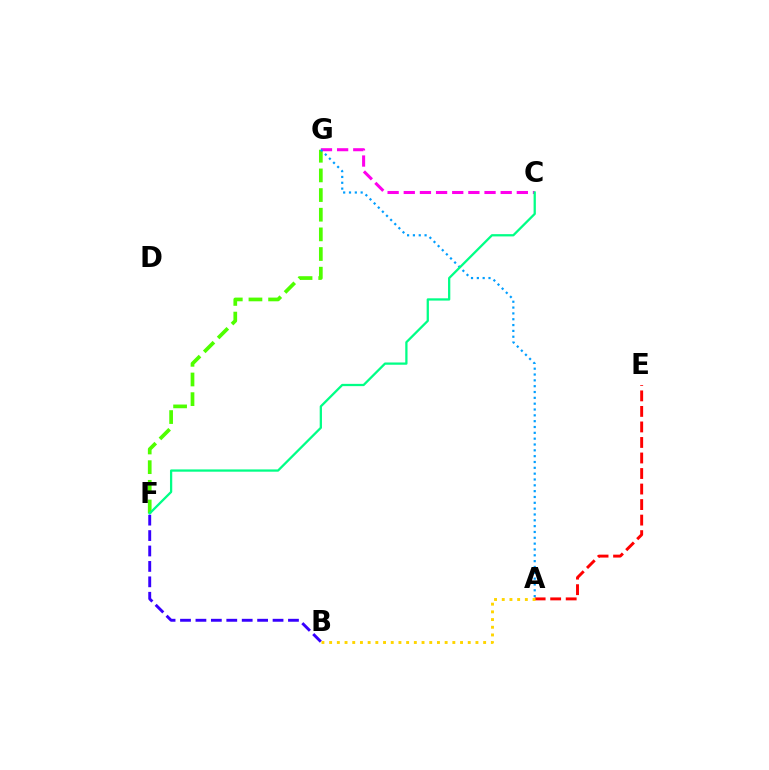{('F', 'G'): [{'color': '#4fff00', 'line_style': 'dashed', 'thickness': 2.67}], ('C', 'G'): [{'color': '#ff00ed', 'line_style': 'dashed', 'thickness': 2.19}], ('B', 'F'): [{'color': '#3700ff', 'line_style': 'dashed', 'thickness': 2.1}], ('A', 'G'): [{'color': '#009eff', 'line_style': 'dotted', 'thickness': 1.58}], ('C', 'F'): [{'color': '#00ff86', 'line_style': 'solid', 'thickness': 1.64}], ('A', 'E'): [{'color': '#ff0000', 'line_style': 'dashed', 'thickness': 2.11}], ('A', 'B'): [{'color': '#ffd500', 'line_style': 'dotted', 'thickness': 2.09}]}